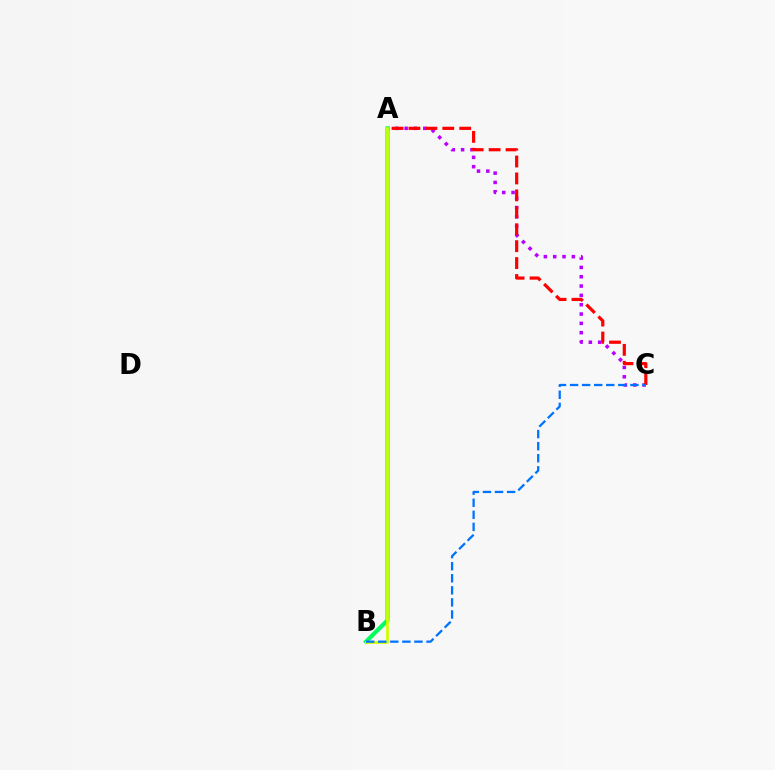{('A', 'C'): [{'color': '#b900ff', 'line_style': 'dotted', 'thickness': 2.53}, {'color': '#ff0000', 'line_style': 'dashed', 'thickness': 2.3}], ('A', 'B'): [{'color': '#00ff5c', 'line_style': 'solid', 'thickness': 2.96}, {'color': '#d1ff00', 'line_style': 'solid', 'thickness': 1.98}], ('B', 'C'): [{'color': '#0074ff', 'line_style': 'dashed', 'thickness': 1.64}]}